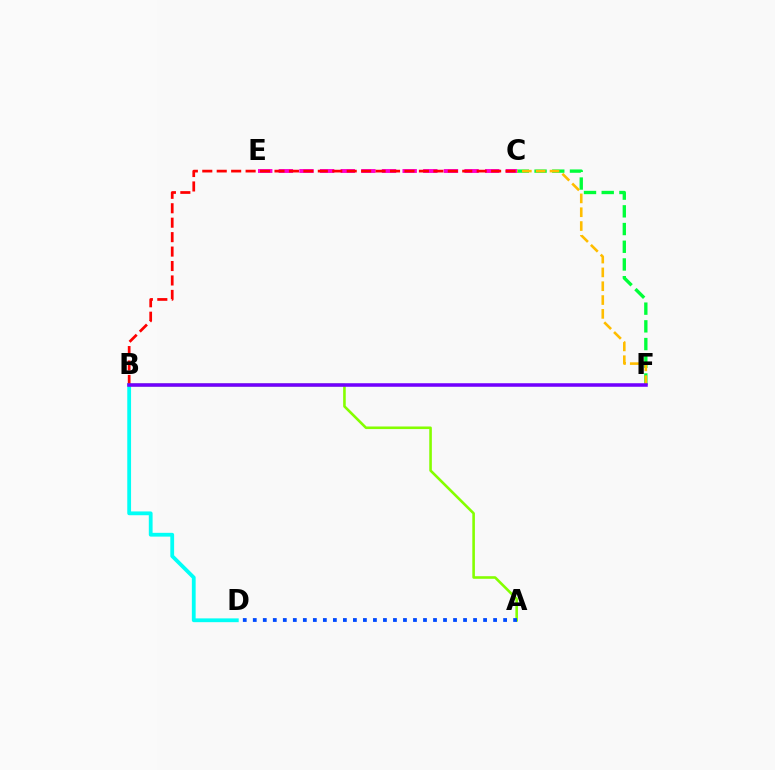{('C', 'F'): [{'color': '#00ff39', 'line_style': 'dashed', 'thickness': 2.41}, {'color': '#ffbd00', 'line_style': 'dashed', 'thickness': 1.88}], ('C', 'E'): [{'color': '#ff00cf', 'line_style': 'dashed', 'thickness': 2.8}], ('B', 'D'): [{'color': '#00fff6', 'line_style': 'solid', 'thickness': 2.73}], ('B', 'C'): [{'color': '#ff0000', 'line_style': 'dashed', 'thickness': 1.96}], ('A', 'B'): [{'color': '#84ff00', 'line_style': 'solid', 'thickness': 1.87}], ('A', 'D'): [{'color': '#004bff', 'line_style': 'dotted', 'thickness': 2.72}], ('B', 'F'): [{'color': '#7200ff', 'line_style': 'solid', 'thickness': 2.55}]}